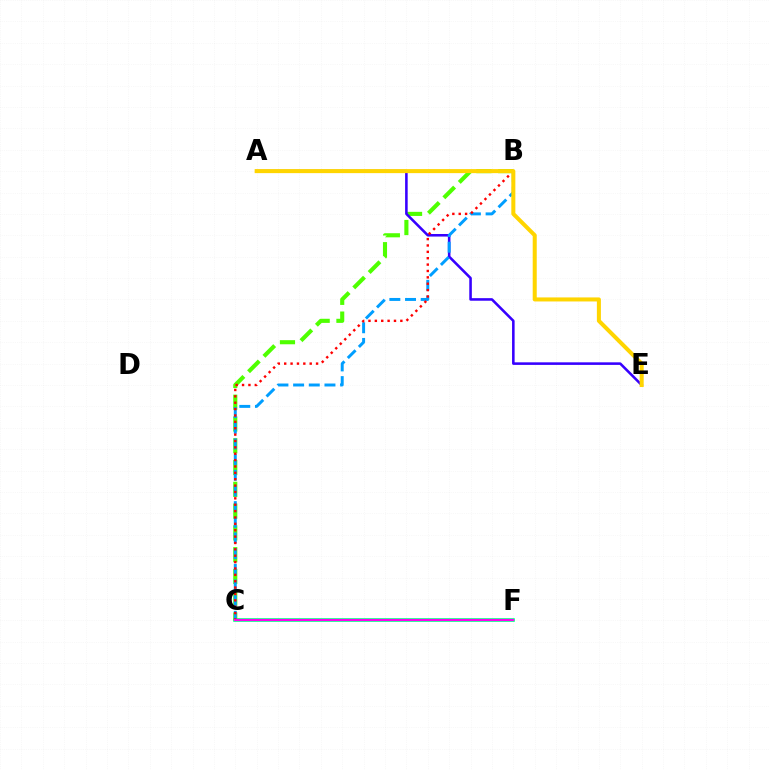{('C', 'F'): [{'color': '#00ff86', 'line_style': 'solid', 'thickness': 2.6}, {'color': '#ff00ed', 'line_style': 'solid', 'thickness': 1.51}], ('B', 'C'): [{'color': '#4fff00', 'line_style': 'dashed', 'thickness': 2.96}, {'color': '#009eff', 'line_style': 'dashed', 'thickness': 2.13}, {'color': '#ff0000', 'line_style': 'dotted', 'thickness': 1.73}], ('A', 'E'): [{'color': '#3700ff', 'line_style': 'solid', 'thickness': 1.85}, {'color': '#ffd500', 'line_style': 'solid', 'thickness': 2.91}]}